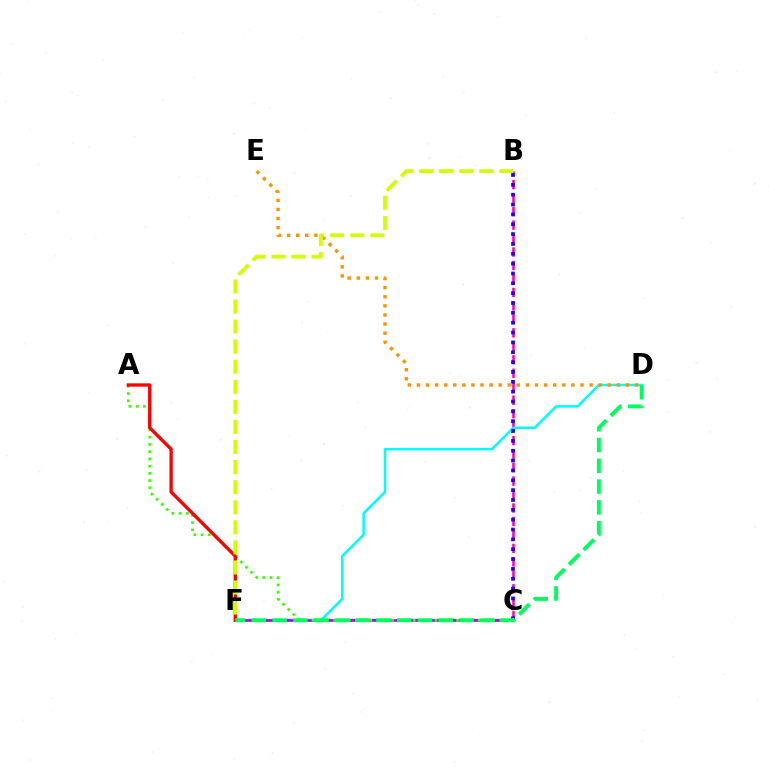{('C', 'F'): [{'color': '#0074ff', 'line_style': 'dashed', 'thickness': 1.69}, {'color': '#b900ff', 'line_style': 'solid', 'thickness': 1.92}], ('B', 'C'): [{'color': '#ff00ac', 'line_style': 'dashed', 'thickness': 1.83}, {'color': '#2500ff', 'line_style': 'dotted', 'thickness': 2.68}], ('D', 'F'): [{'color': '#00fff6', 'line_style': 'solid', 'thickness': 1.81}, {'color': '#00ff5c', 'line_style': 'dashed', 'thickness': 2.82}], ('A', 'C'): [{'color': '#3dff00', 'line_style': 'dotted', 'thickness': 1.96}], ('A', 'F'): [{'color': '#ff0000', 'line_style': 'solid', 'thickness': 2.39}], ('D', 'E'): [{'color': '#ff9400', 'line_style': 'dotted', 'thickness': 2.47}], ('B', 'F'): [{'color': '#d1ff00', 'line_style': 'dashed', 'thickness': 2.73}]}